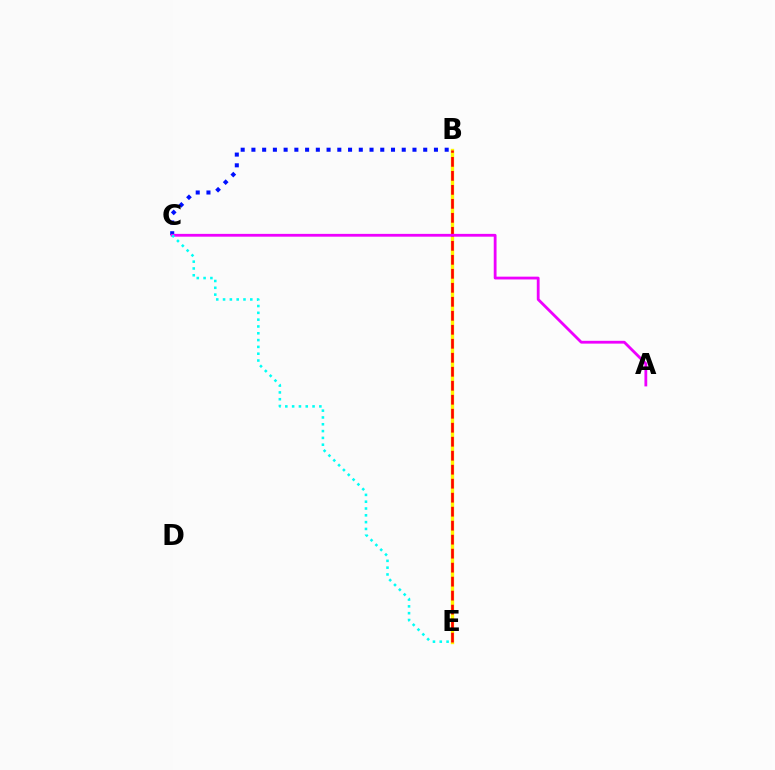{('B', 'E'): [{'color': '#08ff00', 'line_style': 'dotted', 'thickness': 2.06}, {'color': '#fcf500', 'line_style': 'solid', 'thickness': 2.42}, {'color': '#ff0000', 'line_style': 'dashed', 'thickness': 1.9}], ('B', 'C'): [{'color': '#0010ff', 'line_style': 'dotted', 'thickness': 2.92}], ('A', 'C'): [{'color': '#ee00ff', 'line_style': 'solid', 'thickness': 2.02}], ('C', 'E'): [{'color': '#00fff6', 'line_style': 'dotted', 'thickness': 1.85}]}